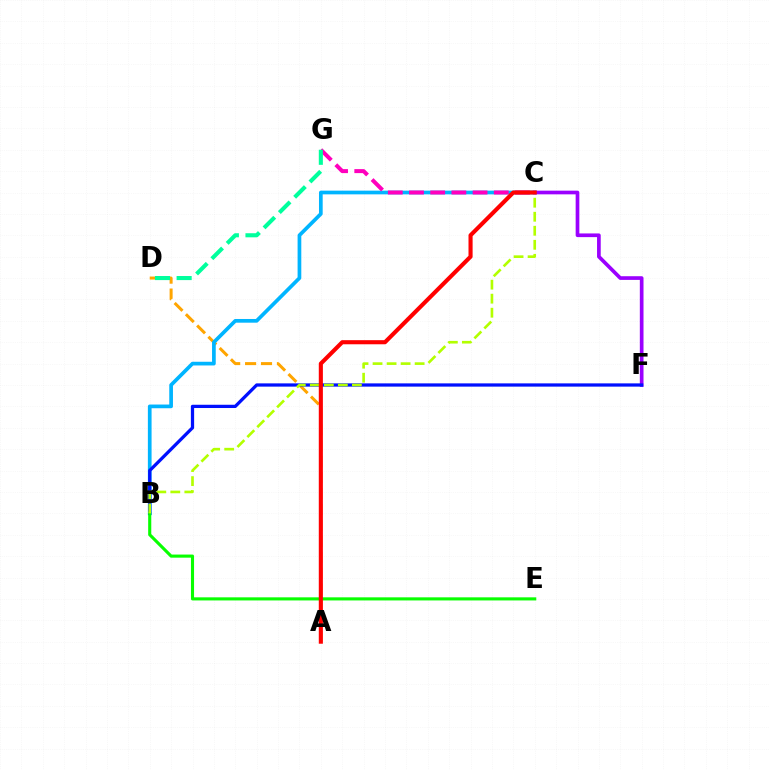{('A', 'D'): [{'color': '#ffa500', 'line_style': 'dashed', 'thickness': 2.16}], ('B', 'C'): [{'color': '#00b5ff', 'line_style': 'solid', 'thickness': 2.66}, {'color': '#b3ff00', 'line_style': 'dashed', 'thickness': 1.91}], ('C', 'F'): [{'color': '#9b00ff', 'line_style': 'solid', 'thickness': 2.65}], ('B', 'F'): [{'color': '#0010ff', 'line_style': 'solid', 'thickness': 2.35}], ('B', 'E'): [{'color': '#08ff00', 'line_style': 'solid', 'thickness': 2.24}], ('C', 'G'): [{'color': '#ff00bd', 'line_style': 'dashed', 'thickness': 2.88}], ('D', 'G'): [{'color': '#00ff9d', 'line_style': 'dashed', 'thickness': 2.94}], ('A', 'C'): [{'color': '#ff0000', 'line_style': 'solid', 'thickness': 2.96}]}